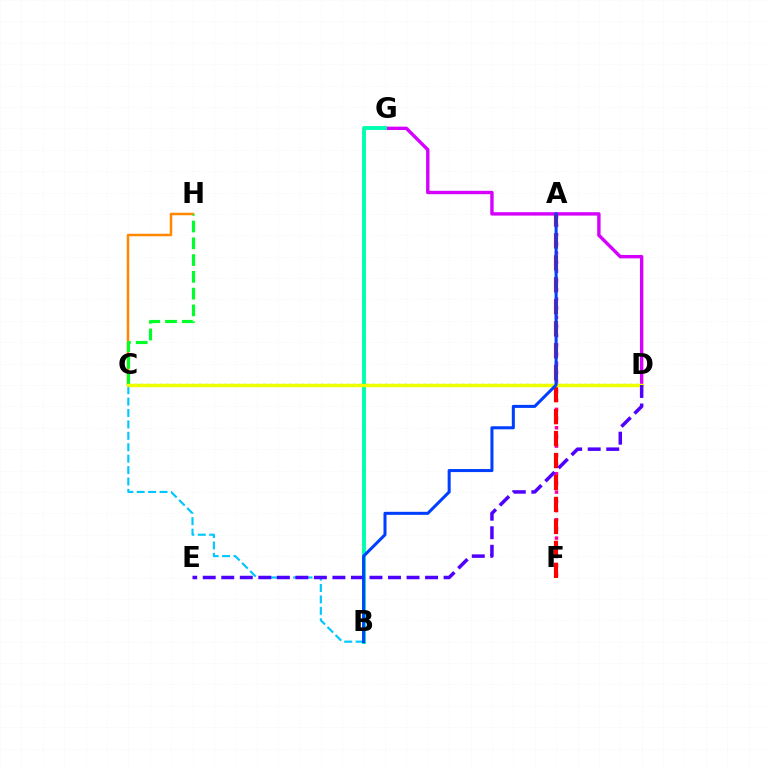{('A', 'F'): [{'color': '#ff00a0', 'line_style': 'dotted', 'thickness': 2.5}, {'color': '#ff0000', 'line_style': 'dashed', 'thickness': 2.98}], ('C', 'H'): [{'color': '#ff8800', 'line_style': 'solid', 'thickness': 1.8}, {'color': '#00ff27', 'line_style': 'dashed', 'thickness': 2.28}], ('D', 'G'): [{'color': '#d600ff', 'line_style': 'solid', 'thickness': 2.44}], ('B', 'C'): [{'color': '#00c7ff', 'line_style': 'dashed', 'thickness': 1.55}], ('B', 'G'): [{'color': '#00ffaf', 'line_style': 'solid', 'thickness': 2.8}], ('C', 'D'): [{'color': '#66ff00', 'line_style': 'dotted', 'thickness': 1.75}, {'color': '#eeff00', 'line_style': 'solid', 'thickness': 2.43}], ('D', 'E'): [{'color': '#4f00ff', 'line_style': 'dashed', 'thickness': 2.52}], ('A', 'B'): [{'color': '#003fff', 'line_style': 'solid', 'thickness': 2.19}]}